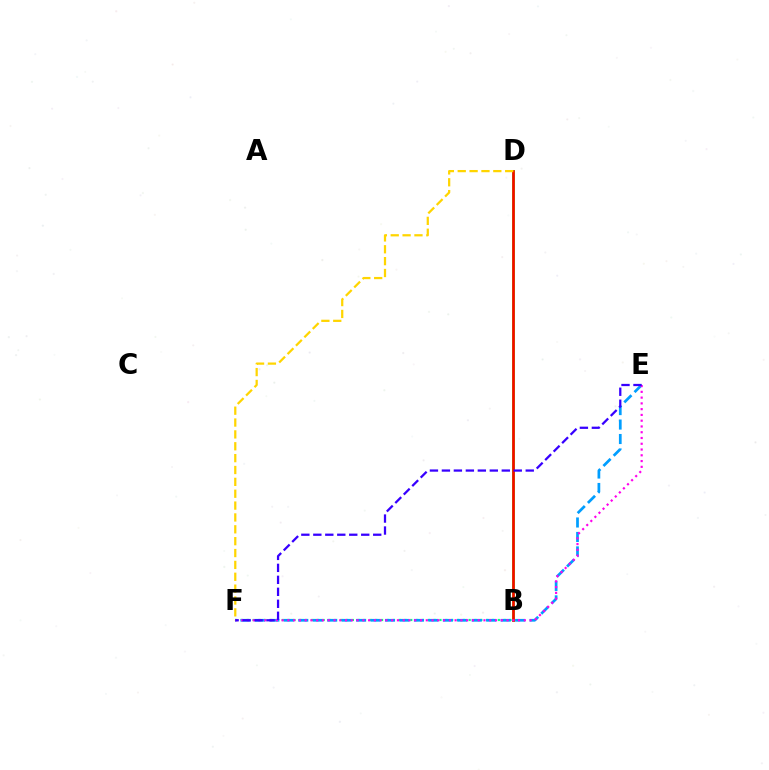{('B', 'D'): [{'color': '#4fff00', 'line_style': 'solid', 'thickness': 2.11}, {'color': '#ff0000', 'line_style': 'solid', 'thickness': 1.82}], ('B', 'F'): [{'color': '#00ff86', 'line_style': 'dotted', 'thickness': 1.59}], ('E', 'F'): [{'color': '#009eff', 'line_style': 'dashed', 'thickness': 1.96}, {'color': '#ff00ed', 'line_style': 'dotted', 'thickness': 1.57}, {'color': '#3700ff', 'line_style': 'dashed', 'thickness': 1.63}], ('D', 'F'): [{'color': '#ffd500', 'line_style': 'dashed', 'thickness': 1.61}]}